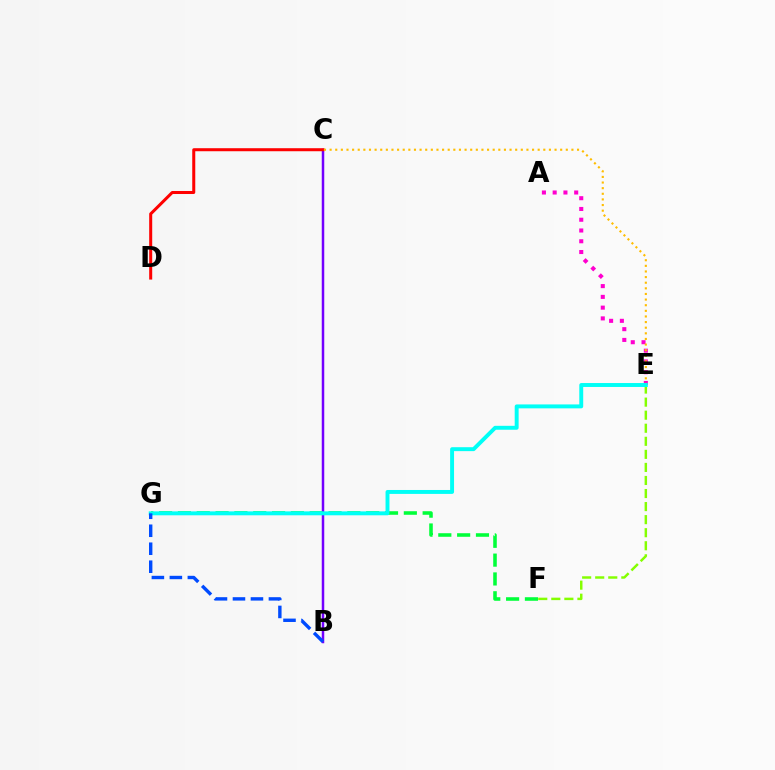{('A', 'E'): [{'color': '#ff00cf', 'line_style': 'dotted', 'thickness': 2.92}], ('B', 'C'): [{'color': '#7200ff', 'line_style': 'solid', 'thickness': 1.79}], ('E', 'F'): [{'color': '#84ff00', 'line_style': 'dashed', 'thickness': 1.77}], ('C', 'D'): [{'color': '#ff0000', 'line_style': 'solid', 'thickness': 2.17}], ('F', 'G'): [{'color': '#00ff39', 'line_style': 'dashed', 'thickness': 2.56}], ('C', 'E'): [{'color': '#ffbd00', 'line_style': 'dotted', 'thickness': 1.53}], ('E', 'G'): [{'color': '#00fff6', 'line_style': 'solid', 'thickness': 2.83}], ('B', 'G'): [{'color': '#004bff', 'line_style': 'dashed', 'thickness': 2.44}]}